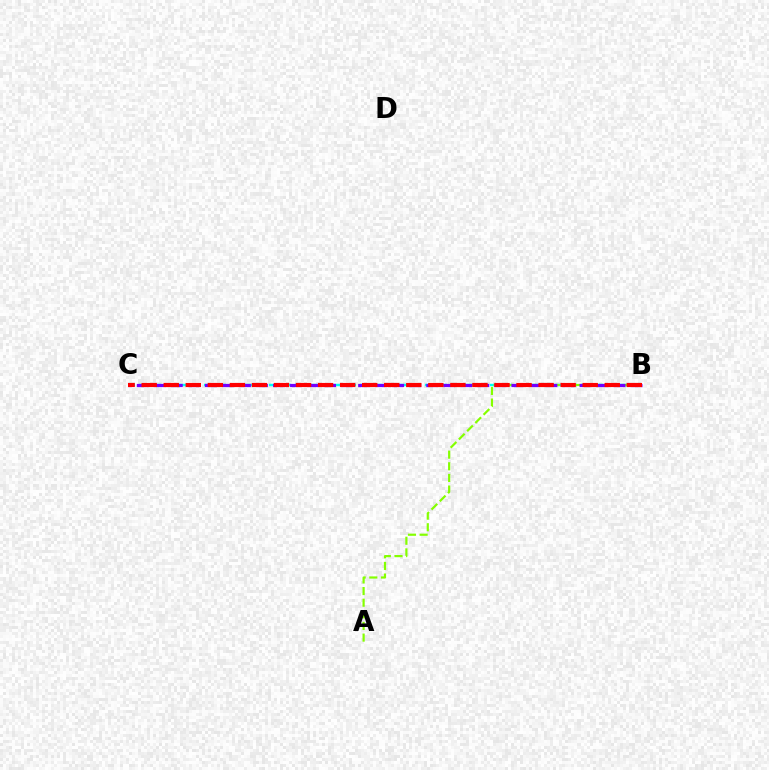{('B', 'C'): [{'color': '#00fff6', 'line_style': 'dashed', 'thickness': 1.77}, {'color': '#7200ff', 'line_style': 'dashed', 'thickness': 2.31}, {'color': '#ff0000', 'line_style': 'dashed', 'thickness': 3.0}], ('A', 'B'): [{'color': '#84ff00', 'line_style': 'dashed', 'thickness': 1.58}]}